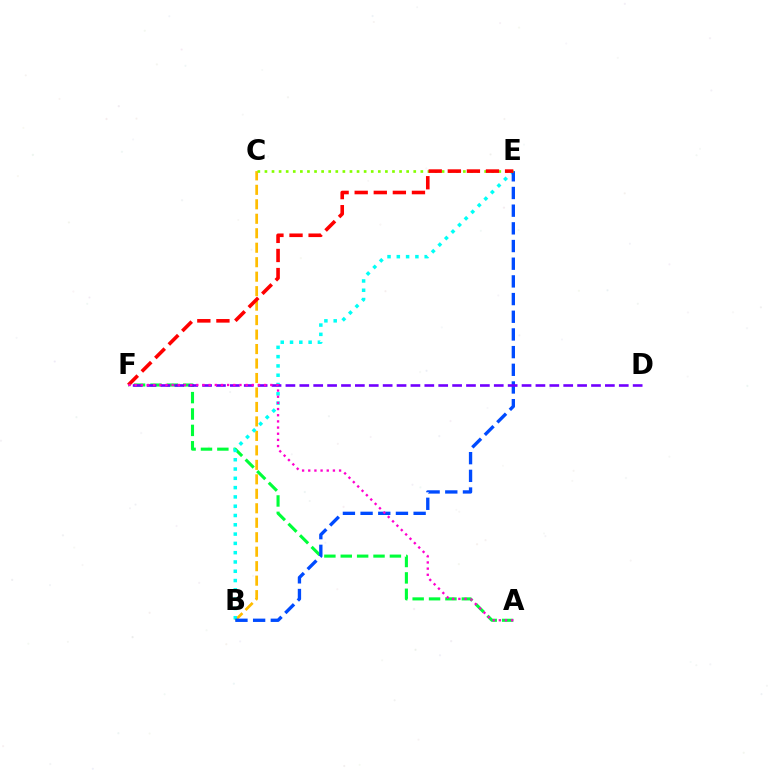{('A', 'F'): [{'color': '#00ff39', 'line_style': 'dashed', 'thickness': 2.23}, {'color': '#ff00cf', 'line_style': 'dotted', 'thickness': 1.68}], ('B', 'C'): [{'color': '#ffbd00', 'line_style': 'dashed', 'thickness': 1.97}], ('B', 'E'): [{'color': '#00fff6', 'line_style': 'dotted', 'thickness': 2.53}, {'color': '#004bff', 'line_style': 'dashed', 'thickness': 2.4}], ('D', 'F'): [{'color': '#7200ff', 'line_style': 'dashed', 'thickness': 1.89}], ('C', 'E'): [{'color': '#84ff00', 'line_style': 'dotted', 'thickness': 1.93}], ('E', 'F'): [{'color': '#ff0000', 'line_style': 'dashed', 'thickness': 2.59}]}